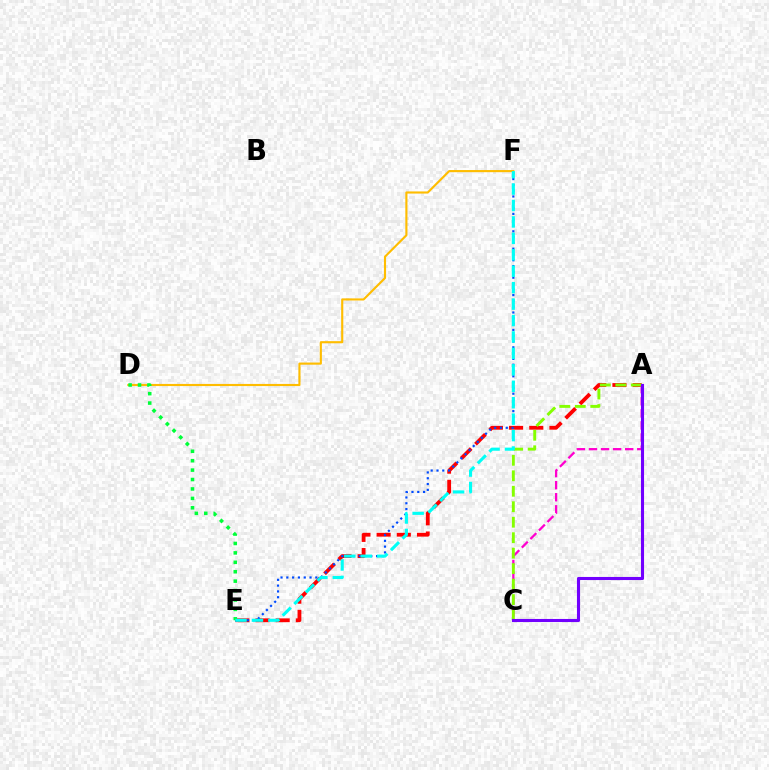{('A', 'E'): [{'color': '#ff0000', 'line_style': 'dashed', 'thickness': 2.74}], ('A', 'C'): [{'color': '#ff00cf', 'line_style': 'dashed', 'thickness': 1.64}, {'color': '#84ff00', 'line_style': 'dashed', 'thickness': 2.1}, {'color': '#7200ff', 'line_style': 'solid', 'thickness': 2.22}], ('D', 'F'): [{'color': '#ffbd00', 'line_style': 'solid', 'thickness': 1.54}], ('E', 'F'): [{'color': '#004bff', 'line_style': 'dotted', 'thickness': 1.58}, {'color': '#00fff6', 'line_style': 'dashed', 'thickness': 2.23}], ('D', 'E'): [{'color': '#00ff39', 'line_style': 'dotted', 'thickness': 2.56}]}